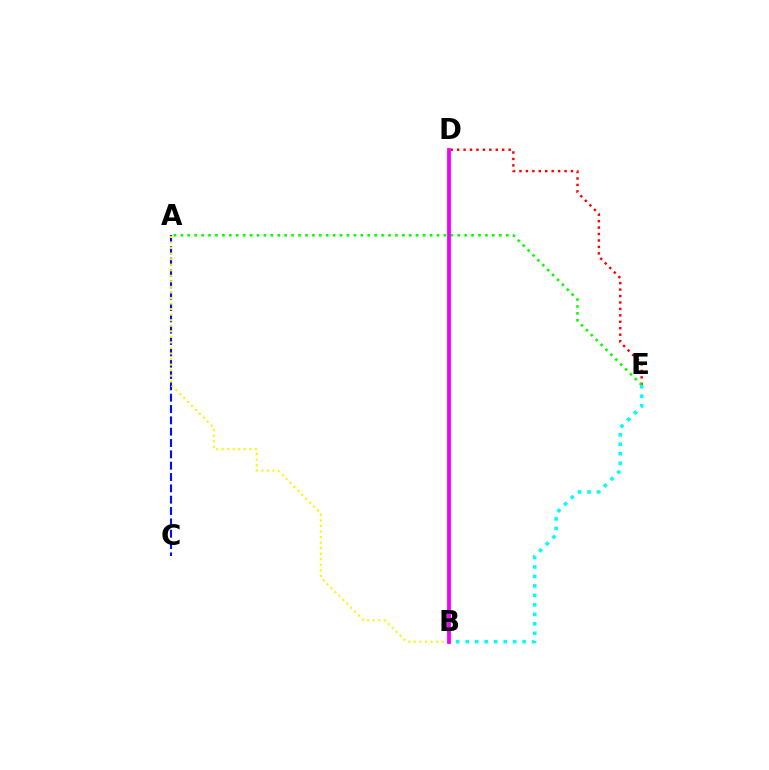{('A', 'C'): [{'color': '#0010ff', 'line_style': 'dashed', 'thickness': 1.54}], ('A', 'B'): [{'color': '#fcf500', 'line_style': 'dotted', 'thickness': 1.51}], ('D', 'E'): [{'color': '#ff0000', 'line_style': 'dotted', 'thickness': 1.75}], ('A', 'E'): [{'color': '#08ff00', 'line_style': 'dotted', 'thickness': 1.88}], ('B', 'E'): [{'color': '#00fff6', 'line_style': 'dotted', 'thickness': 2.58}], ('B', 'D'): [{'color': '#ee00ff', 'line_style': 'solid', 'thickness': 2.74}]}